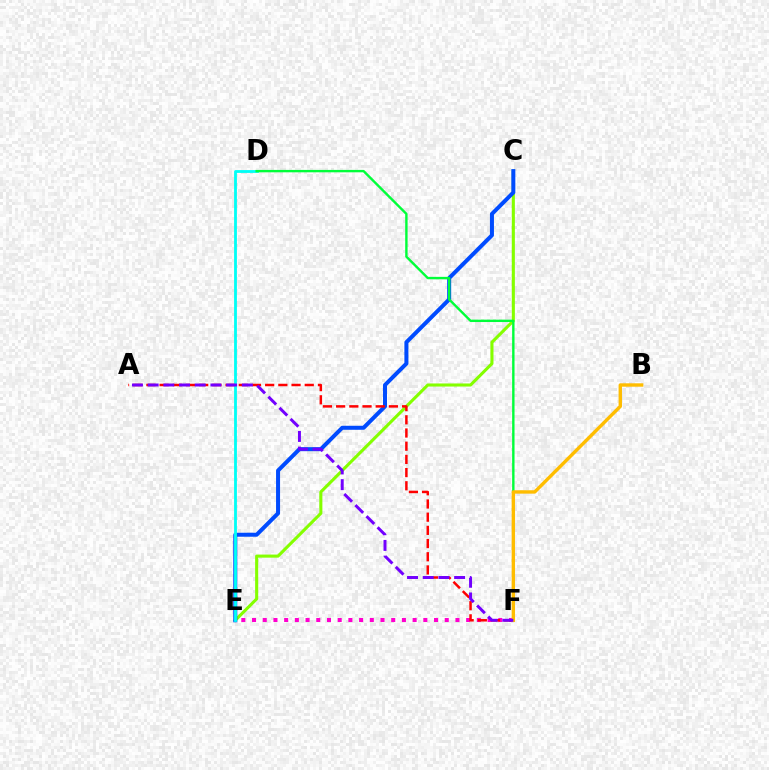{('C', 'E'): [{'color': '#84ff00', 'line_style': 'solid', 'thickness': 2.22}, {'color': '#004bff', 'line_style': 'solid', 'thickness': 2.89}], ('D', 'E'): [{'color': '#00fff6', 'line_style': 'solid', 'thickness': 2.02}], ('D', 'F'): [{'color': '#00ff39', 'line_style': 'solid', 'thickness': 1.73}], ('E', 'F'): [{'color': '#ff00cf', 'line_style': 'dotted', 'thickness': 2.91}], ('A', 'F'): [{'color': '#ff0000', 'line_style': 'dashed', 'thickness': 1.79}, {'color': '#7200ff', 'line_style': 'dashed', 'thickness': 2.13}], ('B', 'F'): [{'color': '#ffbd00', 'line_style': 'solid', 'thickness': 2.44}]}